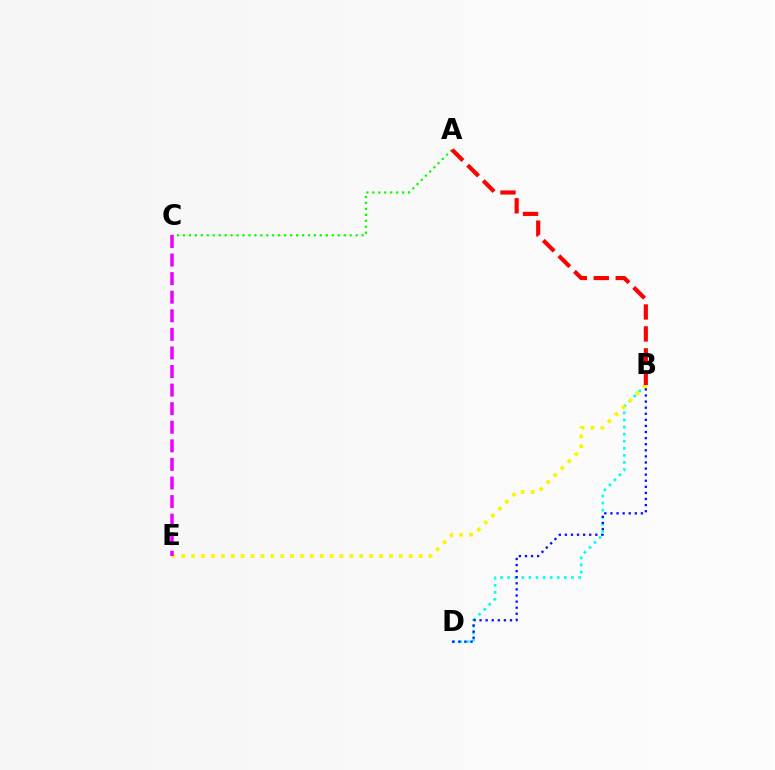{('A', 'C'): [{'color': '#08ff00', 'line_style': 'dotted', 'thickness': 1.62}], ('B', 'D'): [{'color': '#00fff6', 'line_style': 'dotted', 'thickness': 1.93}, {'color': '#0010ff', 'line_style': 'dotted', 'thickness': 1.65}], ('B', 'E'): [{'color': '#fcf500', 'line_style': 'dotted', 'thickness': 2.69}], ('C', 'E'): [{'color': '#ee00ff', 'line_style': 'dashed', 'thickness': 2.52}], ('A', 'B'): [{'color': '#ff0000', 'line_style': 'dashed', 'thickness': 2.98}]}